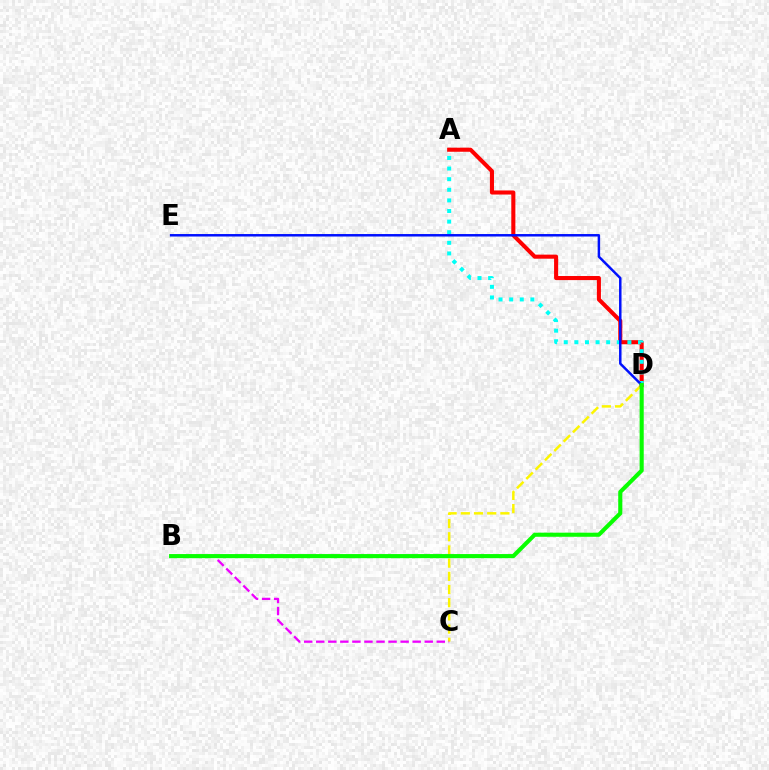{('C', 'D'): [{'color': '#fcf500', 'line_style': 'dashed', 'thickness': 1.79}], ('B', 'C'): [{'color': '#ee00ff', 'line_style': 'dashed', 'thickness': 1.64}], ('A', 'D'): [{'color': '#ff0000', 'line_style': 'solid', 'thickness': 2.94}, {'color': '#00fff6', 'line_style': 'dotted', 'thickness': 2.88}], ('D', 'E'): [{'color': '#0010ff', 'line_style': 'solid', 'thickness': 1.79}], ('B', 'D'): [{'color': '#08ff00', 'line_style': 'solid', 'thickness': 2.95}]}